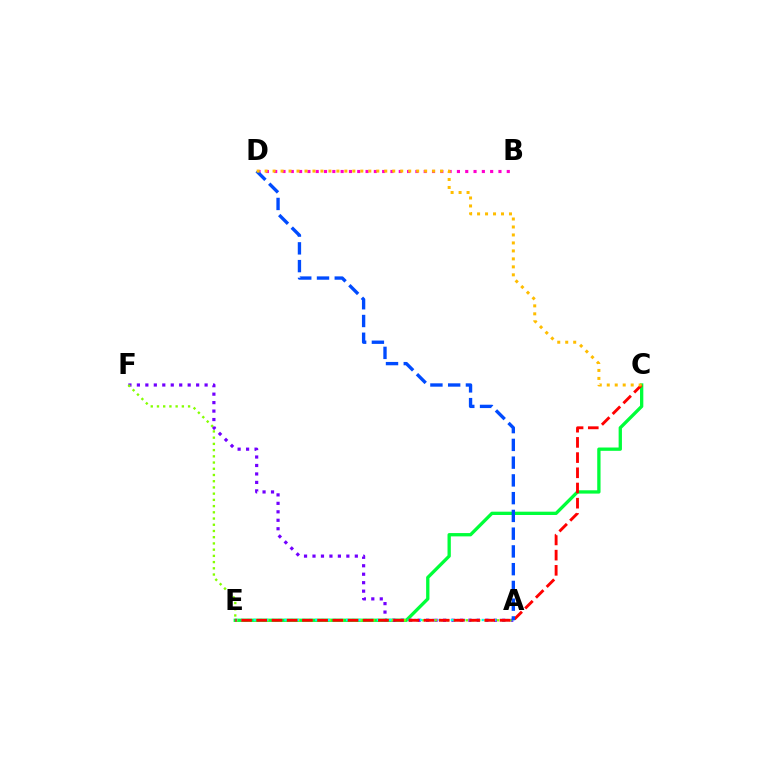{('C', 'E'): [{'color': '#00ff39', 'line_style': 'solid', 'thickness': 2.38}, {'color': '#ff0000', 'line_style': 'dashed', 'thickness': 2.06}], ('A', 'F'): [{'color': '#7200ff', 'line_style': 'dotted', 'thickness': 2.3}, {'color': '#84ff00', 'line_style': 'dotted', 'thickness': 1.69}], ('A', 'E'): [{'color': '#00fff6', 'line_style': 'dotted', 'thickness': 1.67}], ('B', 'D'): [{'color': '#ff00cf', 'line_style': 'dotted', 'thickness': 2.26}], ('A', 'D'): [{'color': '#004bff', 'line_style': 'dashed', 'thickness': 2.41}], ('C', 'D'): [{'color': '#ffbd00', 'line_style': 'dotted', 'thickness': 2.17}]}